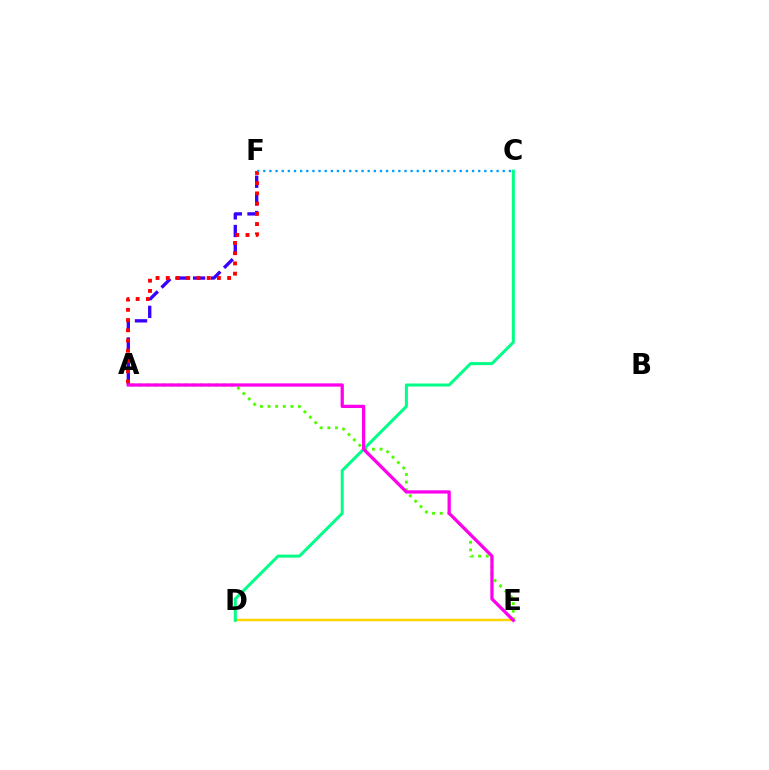{('A', 'E'): [{'color': '#4fff00', 'line_style': 'dotted', 'thickness': 2.07}, {'color': '#ff00ed', 'line_style': 'solid', 'thickness': 2.36}], ('D', 'E'): [{'color': '#ffd500', 'line_style': 'solid', 'thickness': 1.79}], ('C', 'D'): [{'color': '#00ff86', 'line_style': 'solid', 'thickness': 2.17}], ('A', 'F'): [{'color': '#3700ff', 'line_style': 'dashed', 'thickness': 2.4}, {'color': '#ff0000', 'line_style': 'dotted', 'thickness': 2.78}], ('C', 'F'): [{'color': '#009eff', 'line_style': 'dotted', 'thickness': 1.67}]}